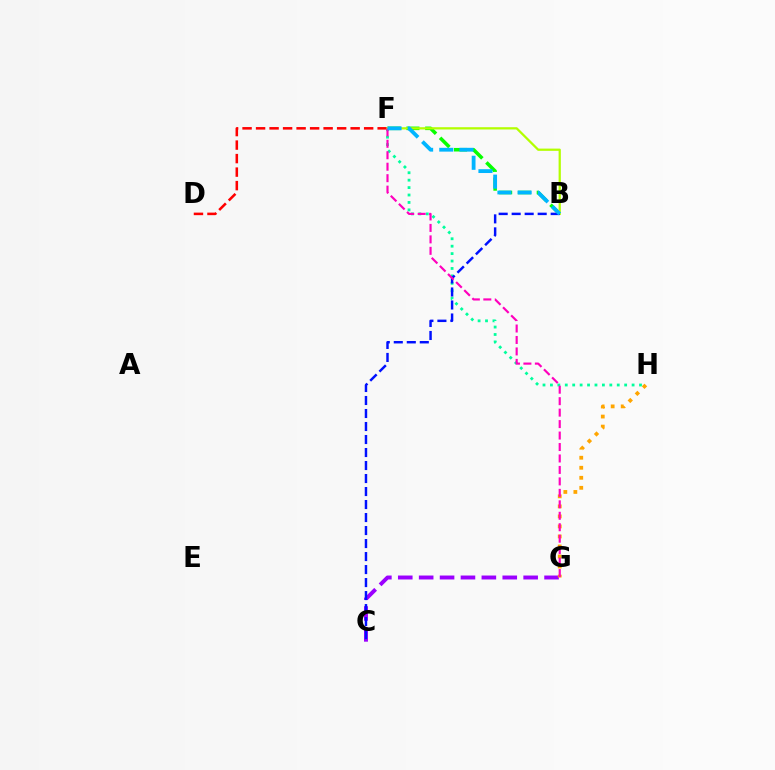{('F', 'H'): [{'color': '#00ff9d', 'line_style': 'dotted', 'thickness': 2.02}], ('C', 'G'): [{'color': '#9b00ff', 'line_style': 'dashed', 'thickness': 2.84}], ('G', 'H'): [{'color': '#ffa500', 'line_style': 'dotted', 'thickness': 2.72}], ('B', 'F'): [{'color': '#08ff00', 'line_style': 'dashed', 'thickness': 2.56}, {'color': '#b3ff00', 'line_style': 'solid', 'thickness': 1.62}, {'color': '#00b5ff', 'line_style': 'dashed', 'thickness': 2.74}], ('D', 'F'): [{'color': '#ff0000', 'line_style': 'dashed', 'thickness': 1.84}], ('B', 'C'): [{'color': '#0010ff', 'line_style': 'dashed', 'thickness': 1.77}], ('F', 'G'): [{'color': '#ff00bd', 'line_style': 'dashed', 'thickness': 1.56}]}